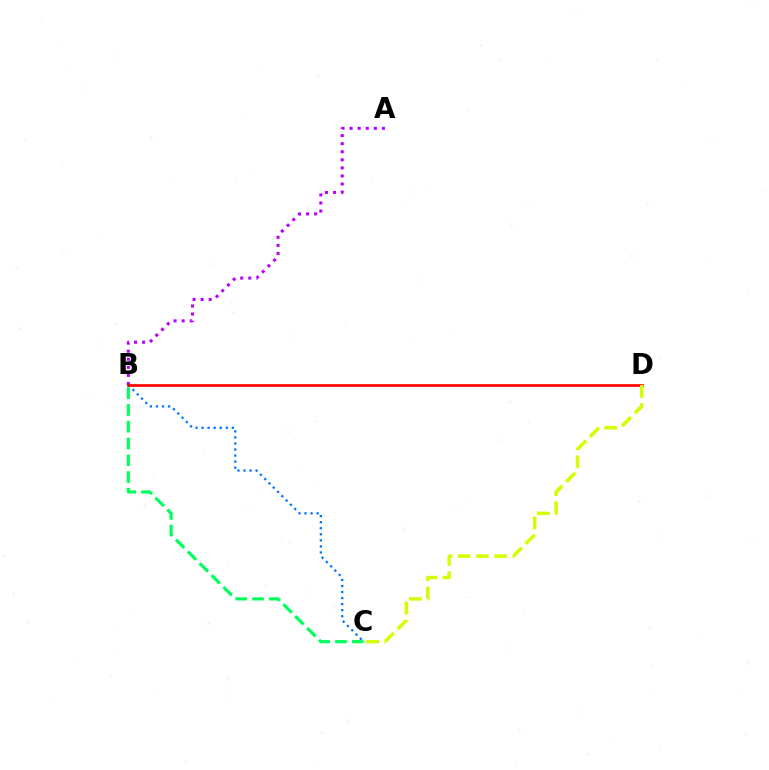{('A', 'B'): [{'color': '#b900ff', 'line_style': 'dotted', 'thickness': 2.19}], ('B', 'C'): [{'color': '#0074ff', 'line_style': 'dotted', 'thickness': 1.64}, {'color': '#00ff5c', 'line_style': 'dashed', 'thickness': 2.28}], ('B', 'D'): [{'color': '#ff0000', 'line_style': 'solid', 'thickness': 1.93}], ('C', 'D'): [{'color': '#d1ff00', 'line_style': 'dashed', 'thickness': 2.48}]}